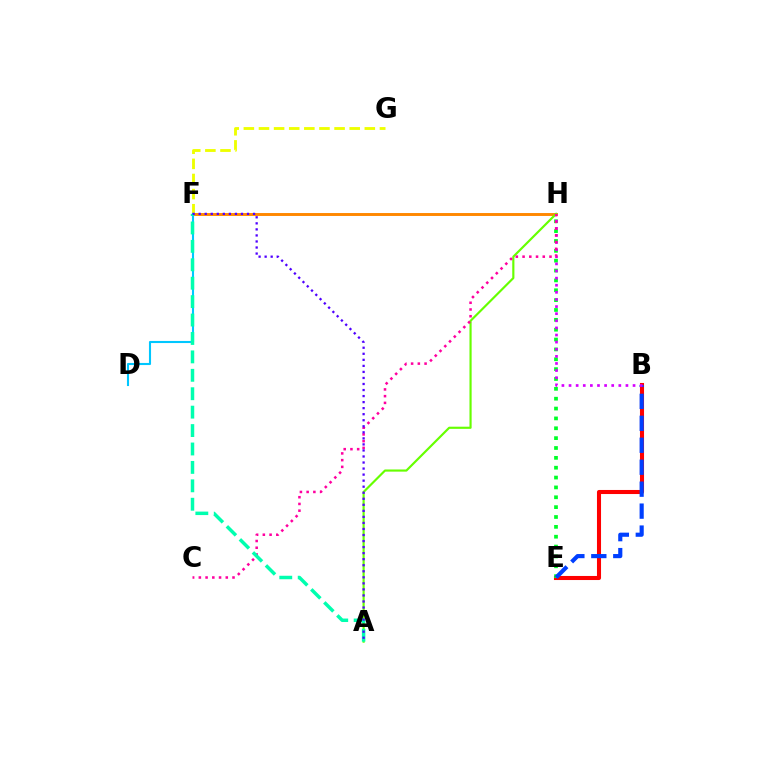{('B', 'E'): [{'color': '#ff0000', 'line_style': 'solid', 'thickness': 2.93}, {'color': '#003fff', 'line_style': 'dashed', 'thickness': 2.98}], ('F', 'G'): [{'color': '#eeff00', 'line_style': 'dashed', 'thickness': 2.05}], ('E', 'H'): [{'color': '#00ff27', 'line_style': 'dotted', 'thickness': 2.68}], ('F', 'H'): [{'color': '#ff8800', 'line_style': 'solid', 'thickness': 2.1}], ('A', 'H'): [{'color': '#66ff00', 'line_style': 'solid', 'thickness': 1.55}], ('B', 'H'): [{'color': '#d600ff', 'line_style': 'dotted', 'thickness': 1.93}], ('C', 'H'): [{'color': '#ff00a0', 'line_style': 'dotted', 'thickness': 1.83}], ('D', 'F'): [{'color': '#00c7ff', 'line_style': 'solid', 'thickness': 1.51}], ('A', 'F'): [{'color': '#00ffaf', 'line_style': 'dashed', 'thickness': 2.5}, {'color': '#4f00ff', 'line_style': 'dotted', 'thickness': 1.64}]}